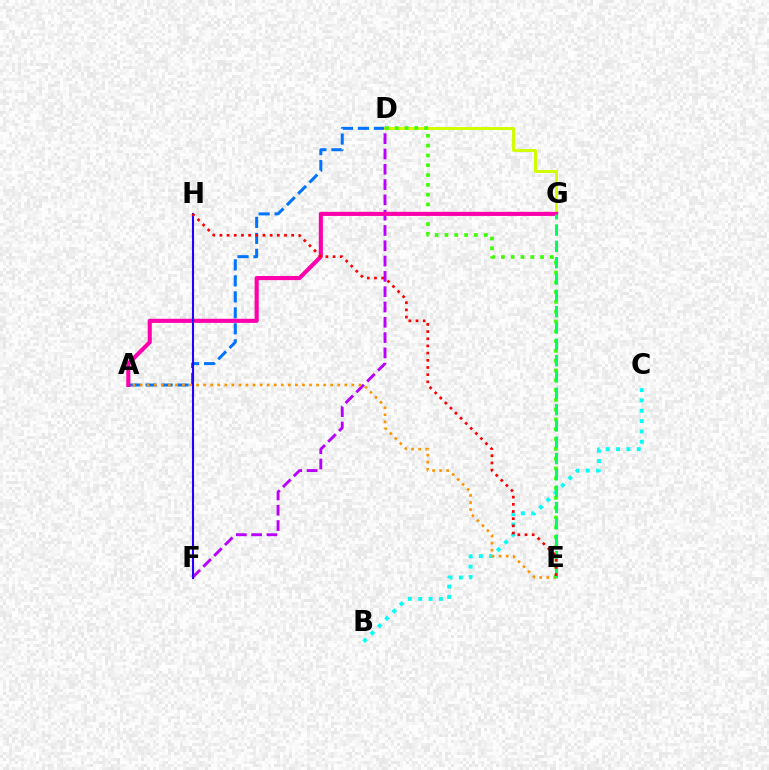{('A', 'D'): [{'color': '#0074ff', 'line_style': 'dashed', 'thickness': 2.17}], ('D', 'G'): [{'color': '#d1ff00', 'line_style': 'solid', 'thickness': 2.13}], ('D', 'F'): [{'color': '#b900ff', 'line_style': 'dashed', 'thickness': 2.08}], ('B', 'C'): [{'color': '#00fff6', 'line_style': 'dotted', 'thickness': 2.81}], ('A', 'E'): [{'color': '#ff9400', 'line_style': 'dotted', 'thickness': 1.92}], ('D', 'E'): [{'color': '#3dff00', 'line_style': 'dotted', 'thickness': 2.66}], ('A', 'G'): [{'color': '#ff00ac', 'line_style': 'solid', 'thickness': 2.95}], ('F', 'H'): [{'color': '#2500ff', 'line_style': 'solid', 'thickness': 1.51}], ('E', 'G'): [{'color': '#00ff5c', 'line_style': 'dashed', 'thickness': 2.22}], ('E', 'H'): [{'color': '#ff0000', 'line_style': 'dotted', 'thickness': 1.95}]}